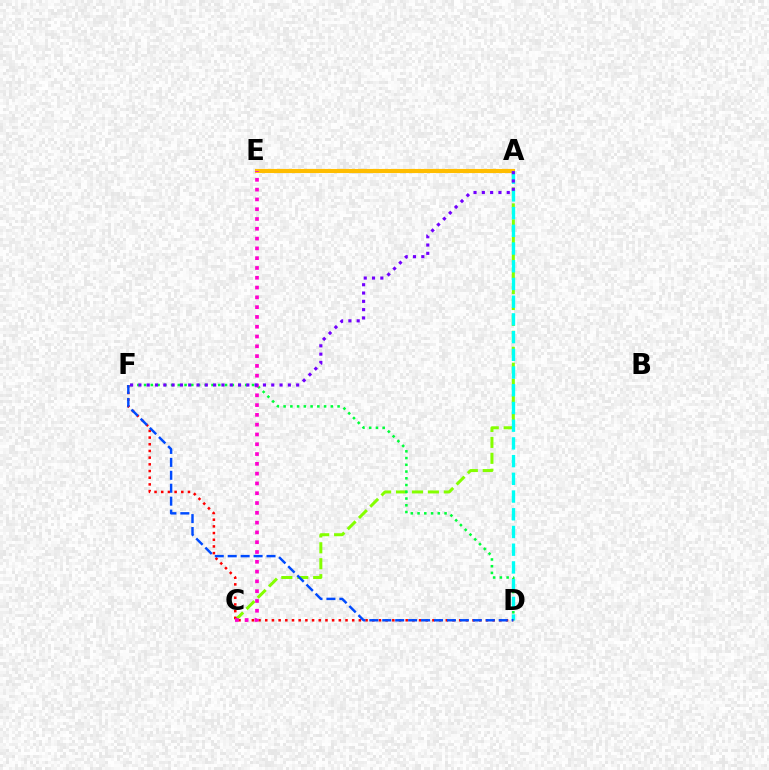{('A', 'C'): [{'color': '#84ff00', 'line_style': 'dashed', 'thickness': 2.16}], ('D', 'F'): [{'color': '#00ff39', 'line_style': 'dotted', 'thickness': 1.83}, {'color': '#ff0000', 'line_style': 'dotted', 'thickness': 1.82}, {'color': '#004bff', 'line_style': 'dashed', 'thickness': 1.76}], ('A', 'E'): [{'color': '#ffbd00', 'line_style': 'solid', 'thickness': 2.97}], ('A', 'D'): [{'color': '#00fff6', 'line_style': 'dashed', 'thickness': 2.41}], ('C', 'E'): [{'color': '#ff00cf', 'line_style': 'dotted', 'thickness': 2.66}], ('A', 'F'): [{'color': '#7200ff', 'line_style': 'dotted', 'thickness': 2.26}]}